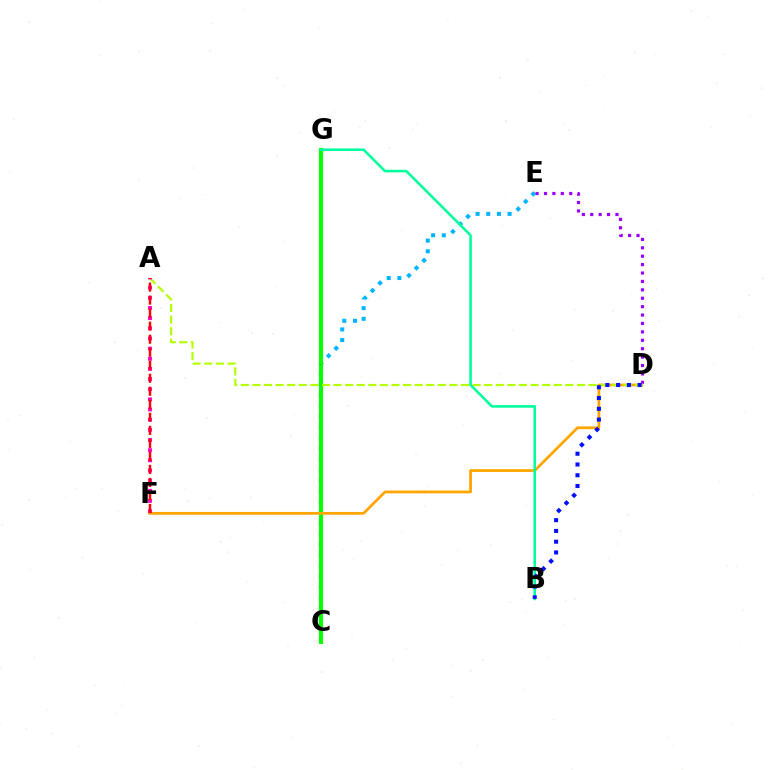{('C', 'E'): [{'color': '#00b5ff', 'line_style': 'dotted', 'thickness': 2.9}], ('C', 'G'): [{'color': '#08ff00', 'line_style': 'solid', 'thickness': 2.96}], ('D', 'E'): [{'color': '#9b00ff', 'line_style': 'dotted', 'thickness': 2.28}], ('D', 'F'): [{'color': '#ffa500', 'line_style': 'solid', 'thickness': 1.99}], ('A', 'D'): [{'color': '#b3ff00', 'line_style': 'dashed', 'thickness': 1.57}], ('A', 'F'): [{'color': '#ff00bd', 'line_style': 'dotted', 'thickness': 2.76}, {'color': '#ff0000', 'line_style': 'dashed', 'thickness': 1.77}], ('B', 'G'): [{'color': '#00ff9d', 'line_style': 'solid', 'thickness': 1.86}], ('B', 'D'): [{'color': '#0010ff', 'line_style': 'dotted', 'thickness': 2.92}]}